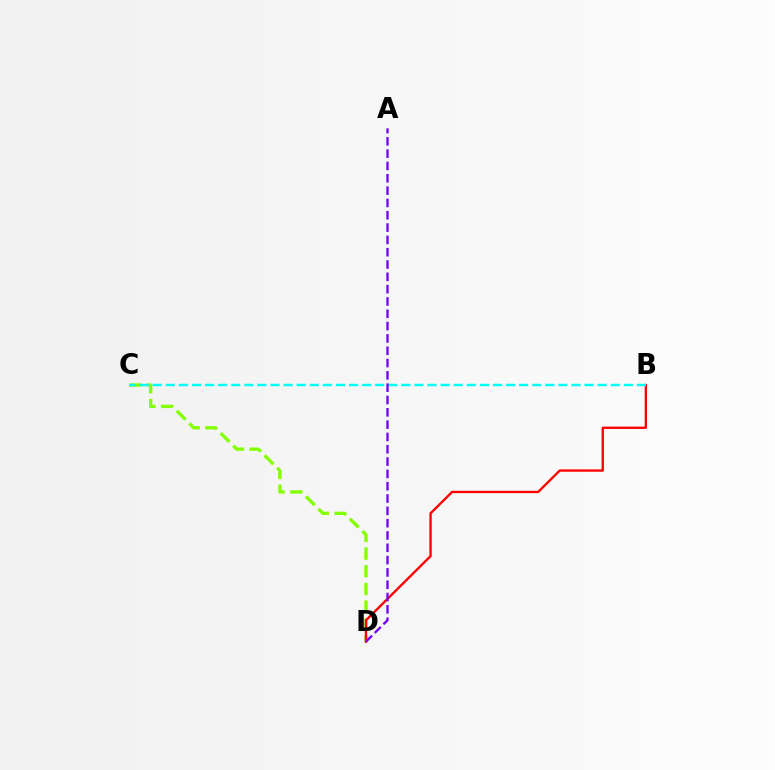{('C', 'D'): [{'color': '#84ff00', 'line_style': 'dashed', 'thickness': 2.4}], ('B', 'D'): [{'color': '#ff0000', 'line_style': 'solid', 'thickness': 1.68}], ('B', 'C'): [{'color': '#00fff6', 'line_style': 'dashed', 'thickness': 1.78}], ('A', 'D'): [{'color': '#7200ff', 'line_style': 'dashed', 'thickness': 1.67}]}